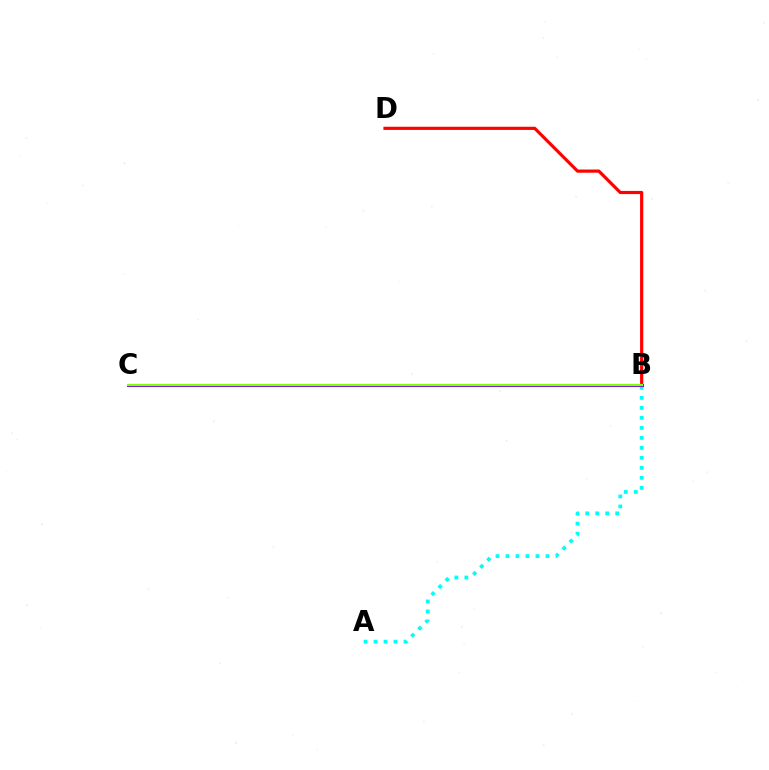{('B', 'D'): [{'color': '#ff0000', 'line_style': 'solid', 'thickness': 2.29}], ('A', 'B'): [{'color': '#00fff6', 'line_style': 'dotted', 'thickness': 2.72}], ('B', 'C'): [{'color': '#7200ff', 'line_style': 'solid', 'thickness': 2.16}, {'color': '#84ff00', 'line_style': 'solid', 'thickness': 1.61}]}